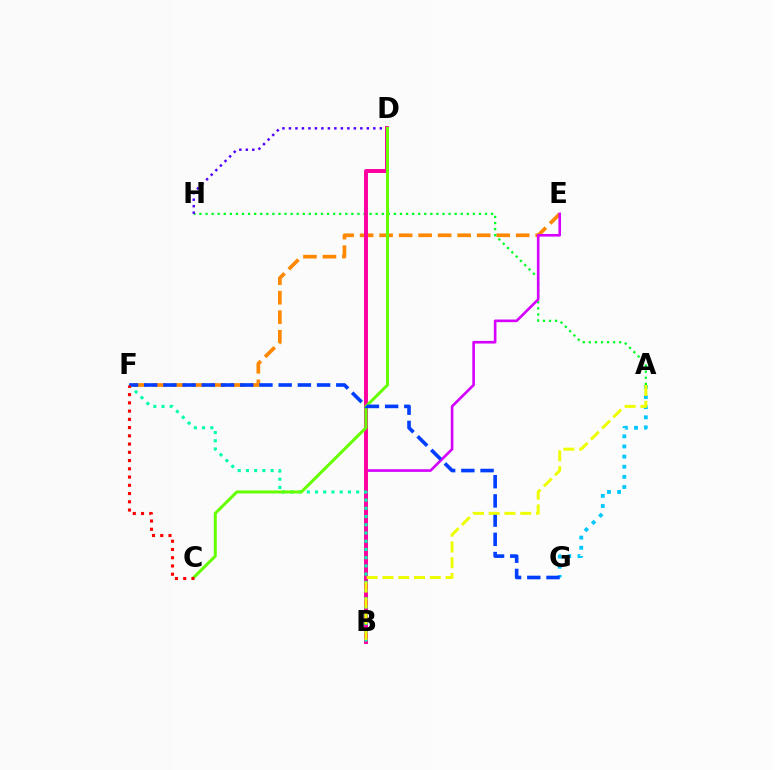{('E', 'F'): [{'color': '#ff8800', 'line_style': 'dashed', 'thickness': 2.65}], ('A', 'H'): [{'color': '#00ff27', 'line_style': 'dotted', 'thickness': 1.65}], ('A', 'G'): [{'color': '#00c7ff', 'line_style': 'dotted', 'thickness': 2.75}], ('B', 'E'): [{'color': '#d600ff', 'line_style': 'solid', 'thickness': 1.89}], ('D', 'H'): [{'color': '#4f00ff', 'line_style': 'dotted', 'thickness': 1.76}], ('B', 'D'): [{'color': '#ff00a0', 'line_style': 'solid', 'thickness': 2.84}], ('B', 'F'): [{'color': '#00ffaf', 'line_style': 'dotted', 'thickness': 2.24}], ('C', 'D'): [{'color': '#66ff00', 'line_style': 'solid', 'thickness': 2.17}], ('F', 'G'): [{'color': '#003fff', 'line_style': 'dashed', 'thickness': 2.61}], ('C', 'F'): [{'color': '#ff0000', 'line_style': 'dotted', 'thickness': 2.24}], ('A', 'B'): [{'color': '#eeff00', 'line_style': 'dashed', 'thickness': 2.14}]}